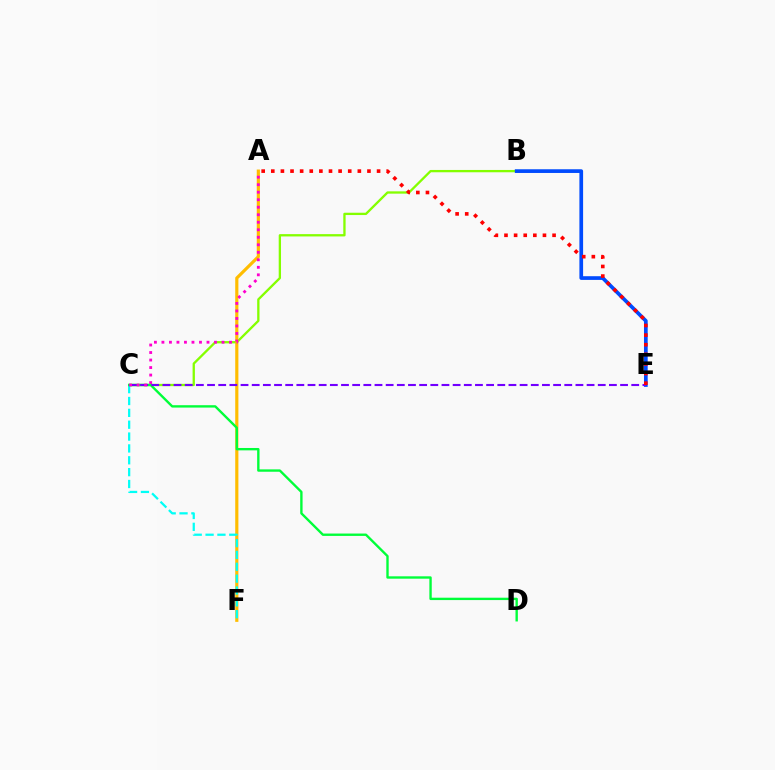{('B', 'C'): [{'color': '#84ff00', 'line_style': 'solid', 'thickness': 1.66}], ('A', 'F'): [{'color': '#ffbd00', 'line_style': 'solid', 'thickness': 2.28}], ('B', 'E'): [{'color': '#004bff', 'line_style': 'solid', 'thickness': 2.66}], ('C', 'F'): [{'color': '#00fff6', 'line_style': 'dashed', 'thickness': 1.61}], ('C', 'D'): [{'color': '#00ff39', 'line_style': 'solid', 'thickness': 1.71}], ('C', 'E'): [{'color': '#7200ff', 'line_style': 'dashed', 'thickness': 1.52}], ('A', 'C'): [{'color': '#ff00cf', 'line_style': 'dotted', 'thickness': 2.04}], ('A', 'E'): [{'color': '#ff0000', 'line_style': 'dotted', 'thickness': 2.61}]}